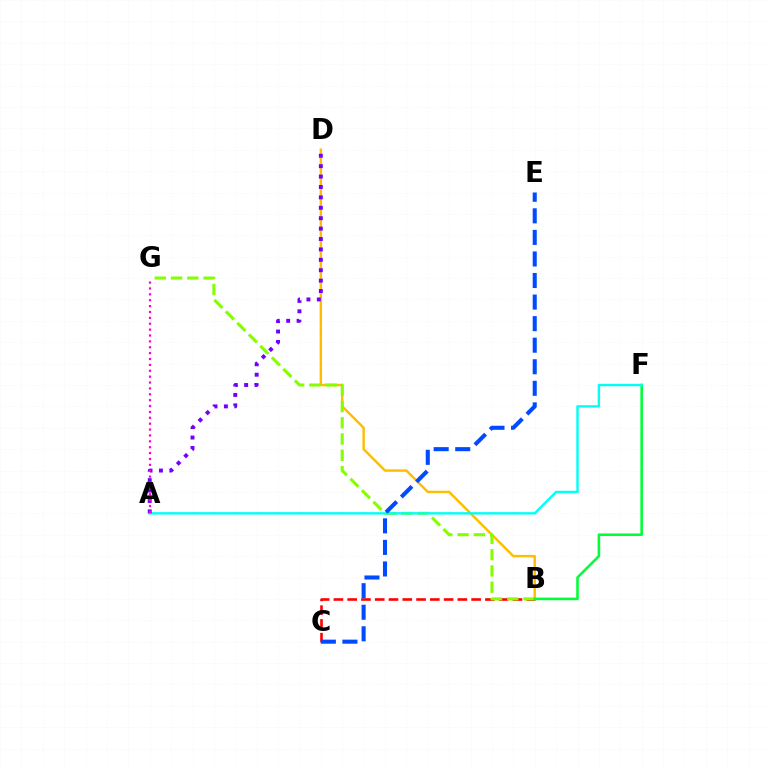{('B', 'C'): [{'color': '#ff0000', 'line_style': 'dashed', 'thickness': 1.87}], ('B', 'D'): [{'color': '#ffbd00', 'line_style': 'solid', 'thickness': 1.75}], ('B', 'G'): [{'color': '#84ff00', 'line_style': 'dashed', 'thickness': 2.21}], ('B', 'F'): [{'color': '#00ff39', 'line_style': 'solid', 'thickness': 1.86}], ('A', 'F'): [{'color': '#00fff6', 'line_style': 'solid', 'thickness': 1.73}], ('C', 'E'): [{'color': '#004bff', 'line_style': 'dashed', 'thickness': 2.93}], ('A', 'D'): [{'color': '#7200ff', 'line_style': 'dotted', 'thickness': 2.83}], ('A', 'G'): [{'color': '#ff00cf', 'line_style': 'dotted', 'thickness': 1.6}]}